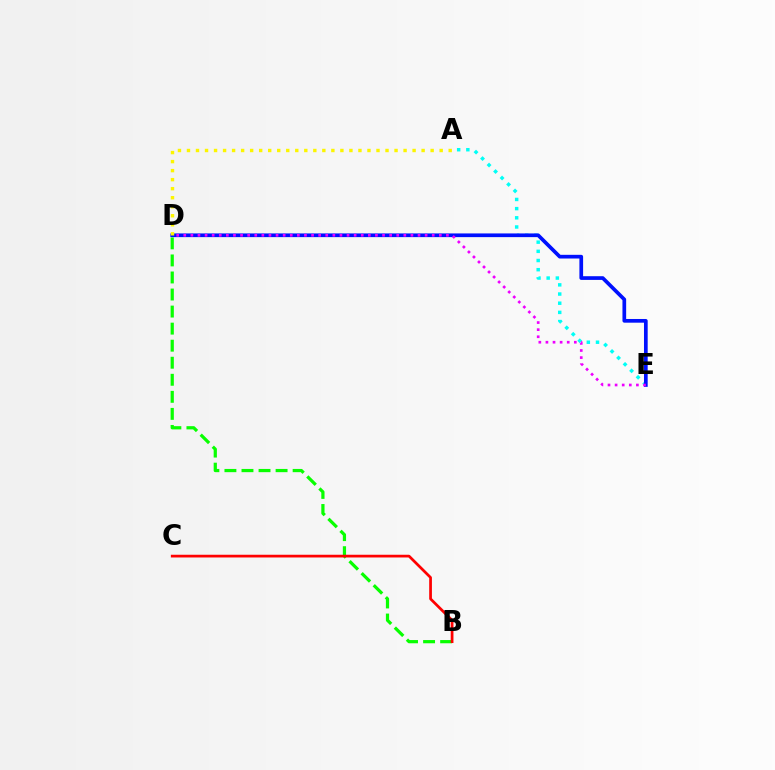{('A', 'E'): [{'color': '#00fff6', 'line_style': 'dotted', 'thickness': 2.49}], ('D', 'E'): [{'color': '#0010ff', 'line_style': 'solid', 'thickness': 2.66}, {'color': '#ee00ff', 'line_style': 'dotted', 'thickness': 1.93}], ('A', 'D'): [{'color': '#fcf500', 'line_style': 'dotted', 'thickness': 2.45}], ('B', 'D'): [{'color': '#08ff00', 'line_style': 'dashed', 'thickness': 2.32}], ('B', 'C'): [{'color': '#ff0000', 'line_style': 'solid', 'thickness': 1.96}]}